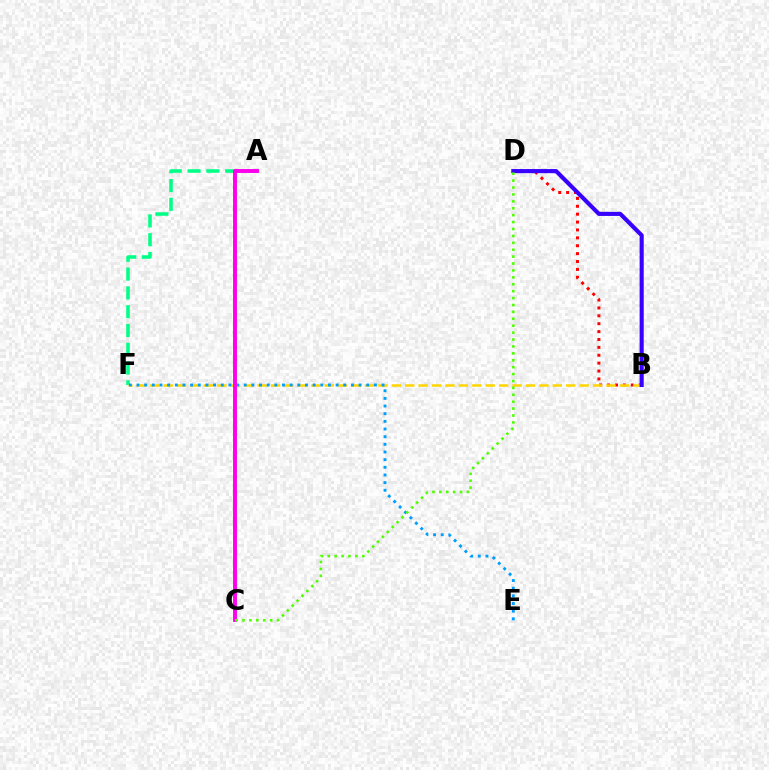{('B', 'D'): [{'color': '#ff0000', 'line_style': 'dotted', 'thickness': 2.14}, {'color': '#3700ff', 'line_style': 'solid', 'thickness': 2.96}], ('A', 'F'): [{'color': '#00ff86', 'line_style': 'dashed', 'thickness': 2.55}], ('B', 'F'): [{'color': '#ffd500', 'line_style': 'dashed', 'thickness': 1.82}], ('E', 'F'): [{'color': '#009eff', 'line_style': 'dotted', 'thickness': 2.08}], ('A', 'C'): [{'color': '#ff00ed', 'line_style': 'solid', 'thickness': 2.81}], ('C', 'D'): [{'color': '#4fff00', 'line_style': 'dotted', 'thickness': 1.88}]}